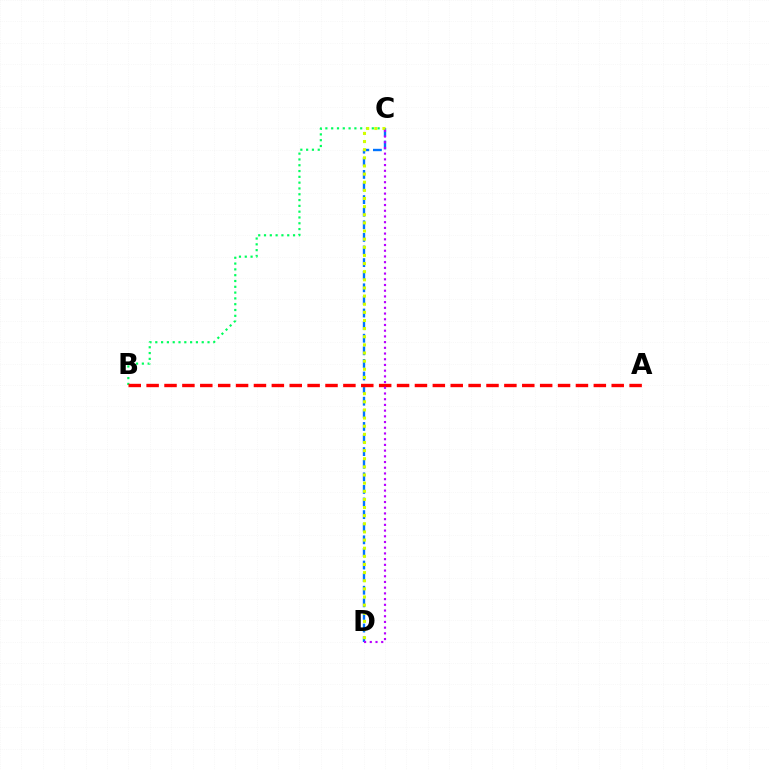{('B', 'C'): [{'color': '#00ff5c', 'line_style': 'dotted', 'thickness': 1.58}], ('C', 'D'): [{'color': '#0074ff', 'line_style': 'dashed', 'thickness': 1.71}, {'color': '#d1ff00', 'line_style': 'dotted', 'thickness': 2.21}, {'color': '#b900ff', 'line_style': 'dotted', 'thickness': 1.55}], ('A', 'B'): [{'color': '#ff0000', 'line_style': 'dashed', 'thickness': 2.43}]}